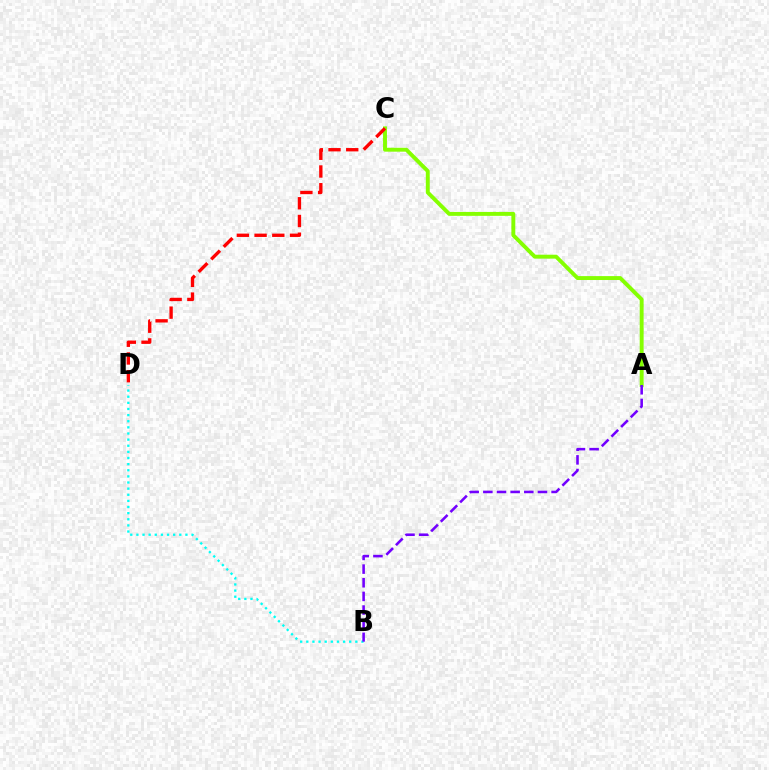{('A', 'C'): [{'color': '#84ff00', 'line_style': 'solid', 'thickness': 2.81}], ('B', 'D'): [{'color': '#00fff6', 'line_style': 'dotted', 'thickness': 1.66}], ('C', 'D'): [{'color': '#ff0000', 'line_style': 'dashed', 'thickness': 2.41}], ('A', 'B'): [{'color': '#7200ff', 'line_style': 'dashed', 'thickness': 1.85}]}